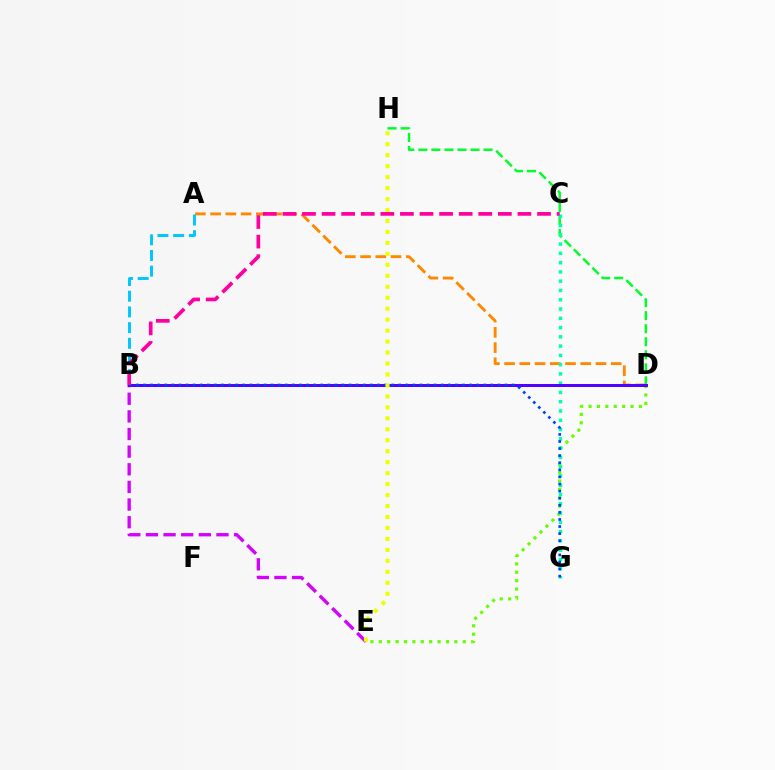{('D', 'E'): [{'color': '#66ff00', 'line_style': 'dotted', 'thickness': 2.28}], ('A', 'D'): [{'color': '#ff8800', 'line_style': 'dashed', 'thickness': 2.07}], ('D', 'H'): [{'color': '#00ff27', 'line_style': 'dashed', 'thickness': 1.77}], ('B', 'D'): [{'color': '#ff0000', 'line_style': 'dotted', 'thickness': 1.85}, {'color': '#4f00ff', 'line_style': 'solid', 'thickness': 2.13}], ('B', 'E'): [{'color': '#d600ff', 'line_style': 'dashed', 'thickness': 2.4}], ('A', 'B'): [{'color': '#00c7ff', 'line_style': 'dashed', 'thickness': 2.13}], ('C', 'G'): [{'color': '#00ffaf', 'line_style': 'dotted', 'thickness': 2.52}], ('B', 'G'): [{'color': '#003fff', 'line_style': 'dotted', 'thickness': 1.93}], ('E', 'H'): [{'color': '#eeff00', 'line_style': 'dotted', 'thickness': 2.98}], ('B', 'C'): [{'color': '#ff00a0', 'line_style': 'dashed', 'thickness': 2.66}]}